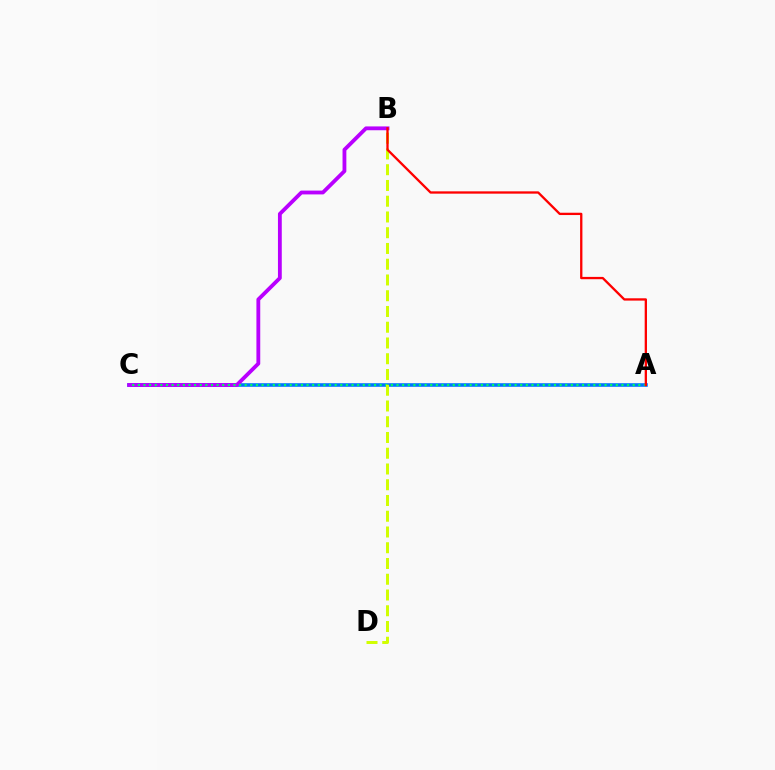{('A', 'C'): [{'color': '#0074ff', 'line_style': 'solid', 'thickness': 2.58}, {'color': '#00ff5c', 'line_style': 'dotted', 'thickness': 1.53}], ('B', 'C'): [{'color': '#b900ff', 'line_style': 'solid', 'thickness': 2.75}], ('B', 'D'): [{'color': '#d1ff00', 'line_style': 'dashed', 'thickness': 2.14}], ('A', 'B'): [{'color': '#ff0000', 'line_style': 'solid', 'thickness': 1.66}]}